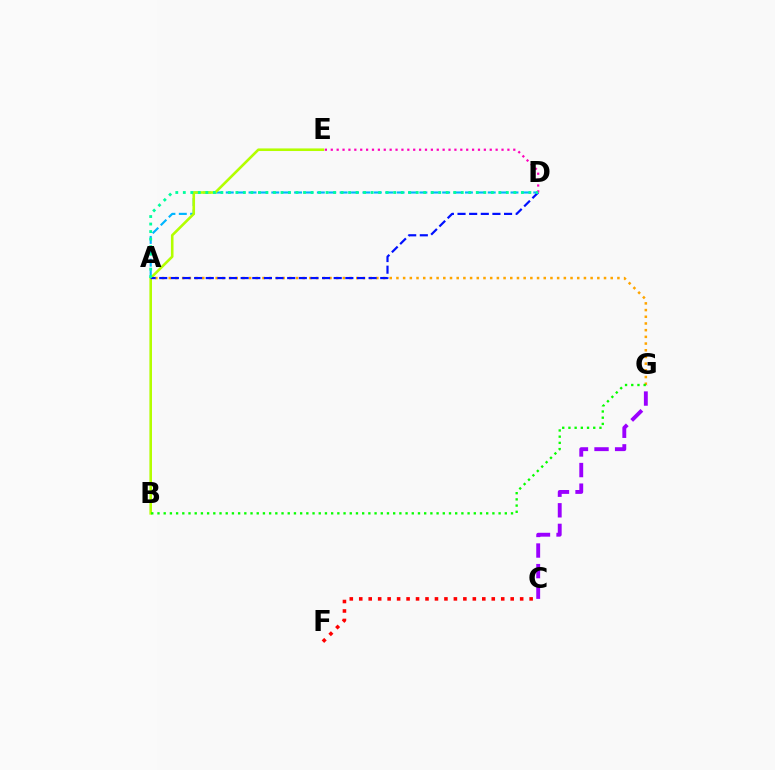{('C', 'F'): [{'color': '#ff0000', 'line_style': 'dotted', 'thickness': 2.57}], ('C', 'G'): [{'color': '#9b00ff', 'line_style': 'dashed', 'thickness': 2.8}], ('A', 'D'): [{'color': '#00b5ff', 'line_style': 'dashed', 'thickness': 1.55}, {'color': '#0010ff', 'line_style': 'dashed', 'thickness': 1.58}, {'color': '#00ff9d', 'line_style': 'dotted', 'thickness': 2.04}], ('B', 'E'): [{'color': '#b3ff00', 'line_style': 'solid', 'thickness': 1.87}], ('A', 'G'): [{'color': '#ffa500', 'line_style': 'dotted', 'thickness': 1.82}], ('D', 'E'): [{'color': '#ff00bd', 'line_style': 'dotted', 'thickness': 1.6}], ('B', 'G'): [{'color': '#08ff00', 'line_style': 'dotted', 'thickness': 1.69}]}